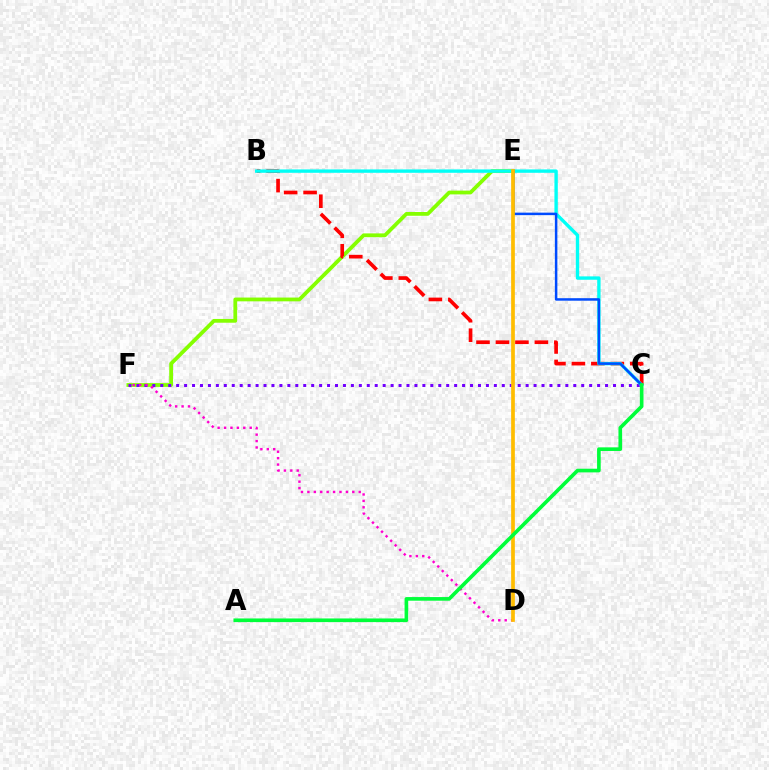{('E', 'F'): [{'color': '#84ff00', 'line_style': 'solid', 'thickness': 2.72}], ('C', 'F'): [{'color': '#7200ff', 'line_style': 'dotted', 'thickness': 2.16}], ('B', 'C'): [{'color': '#ff0000', 'line_style': 'dashed', 'thickness': 2.64}, {'color': '#00fff6', 'line_style': 'solid', 'thickness': 2.42}], ('D', 'F'): [{'color': '#ff00cf', 'line_style': 'dotted', 'thickness': 1.74}], ('C', 'E'): [{'color': '#004bff', 'line_style': 'solid', 'thickness': 1.8}], ('D', 'E'): [{'color': '#ffbd00', 'line_style': 'solid', 'thickness': 2.67}], ('A', 'C'): [{'color': '#00ff39', 'line_style': 'solid', 'thickness': 2.63}]}